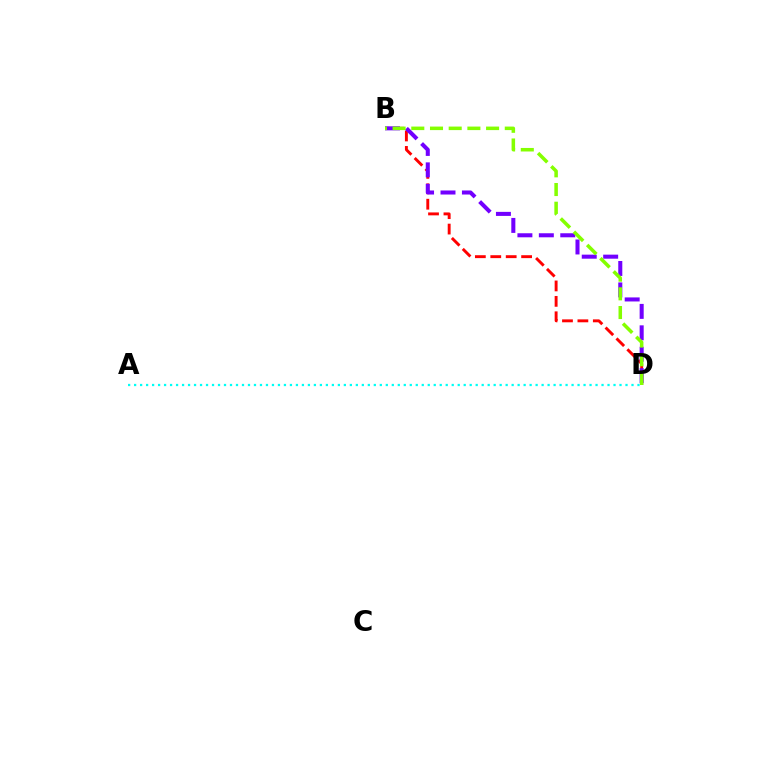{('B', 'D'): [{'color': '#ff0000', 'line_style': 'dashed', 'thickness': 2.09}, {'color': '#7200ff', 'line_style': 'dashed', 'thickness': 2.91}, {'color': '#84ff00', 'line_style': 'dashed', 'thickness': 2.54}], ('A', 'D'): [{'color': '#00fff6', 'line_style': 'dotted', 'thickness': 1.63}]}